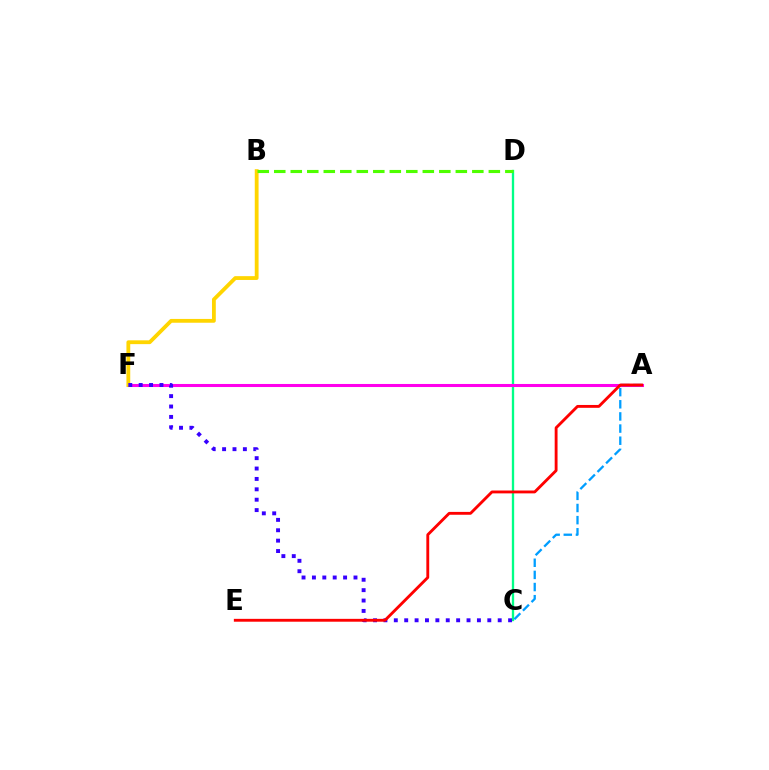{('C', 'D'): [{'color': '#00ff86', 'line_style': 'solid', 'thickness': 1.67}], ('A', 'F'): [{'color': '#ff00ed', 'line_style': 'solid', 'thickness': 2.2}], ('A', 'C'): [{'color': '#009eff', 'line_style': 'dashed', 'thickness': 1.65}], ('B', 'F'): [{'color': '#ffd500', 'line_style': 'solid', 'thickness': 2.74}], ('B', 'D'): [{'color': '#4fff00', 'line_style': 'dashed', 'thickness': 2.24}], ('C', 'F'): [{'color': '#3700ff', 'line_style': 'dotted', 'thickness': 2.82}], ('A', 'E'): [{'color': '#ff0000', 'line_style': 'solid', 'thickness': 2.06}]}